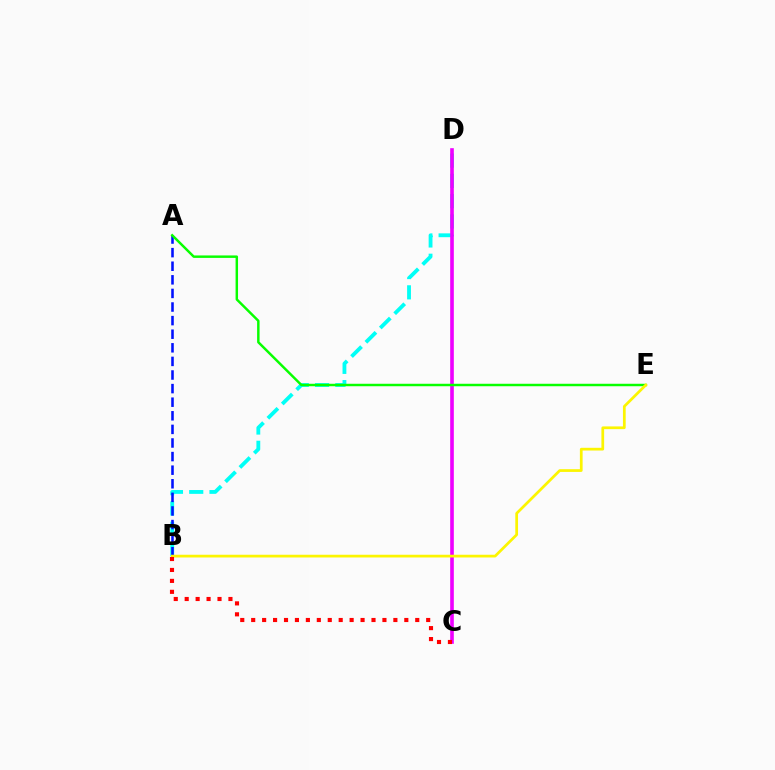{('B', 'D'): [{'color': '#00fff6', 'line_style': 'dashed', 'thickness': 2.75}], ('C', 'D'): [{'color': '#ee00ff', 'line_style': 'solid', 'thickness': 2.62}], ('A', 'B'): [{'color': '#0010ff', 'line_style': 'dashed', 'thickness': 1.85}], ('A', 'E'): [{'color': '#08ff00', 'line_style': 'solid', 'thickness': 1.77}], ('B', 'E'): [{'color': '#fcf500', 'line_style': 'solid', 'thickness': 1.97}], ('B', 'C'): [{'color': '#ff0000', 'line_style': 'dotted', 'thickness': 2.97}]}